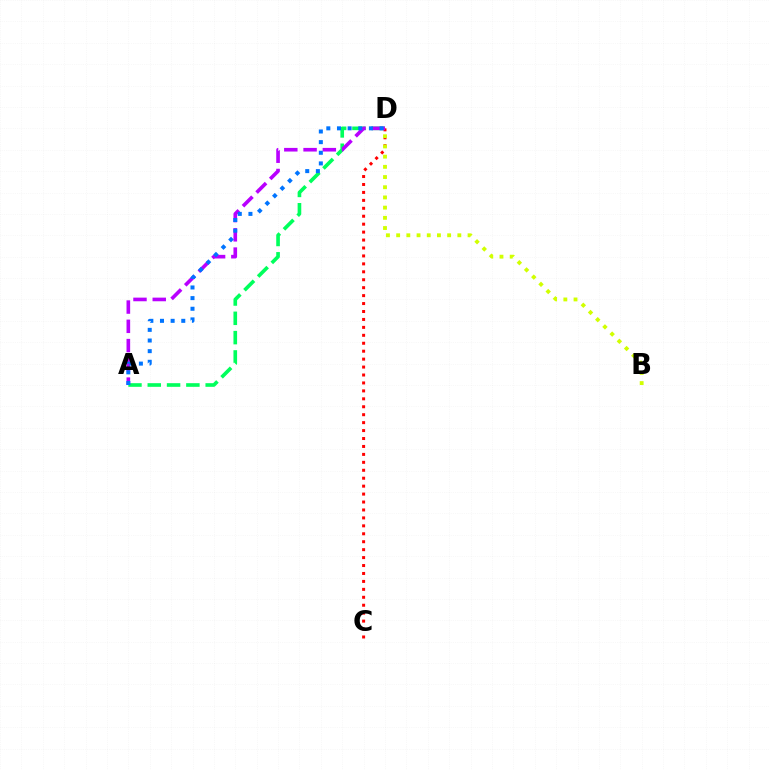{('A', 'D'): [{'color': '#00ff5c', 'line_style': 'dashed', 'thickness': 2.62}, {'color': '#b900ff', 'line_style': 'dashed', 'thickness': 2.62}, {'color': '#0074ff', 'line_style': 'dotted', 'thickness': 2.89}], ('C', 'D'): [{'color': '#ff0000', 'line_style': 'dotted', 'thickness': 2.16}], ('B', 'D'): [{'color': '#d1ff00', 'line_style': 'dotted', 'thickness': 2.77}]}